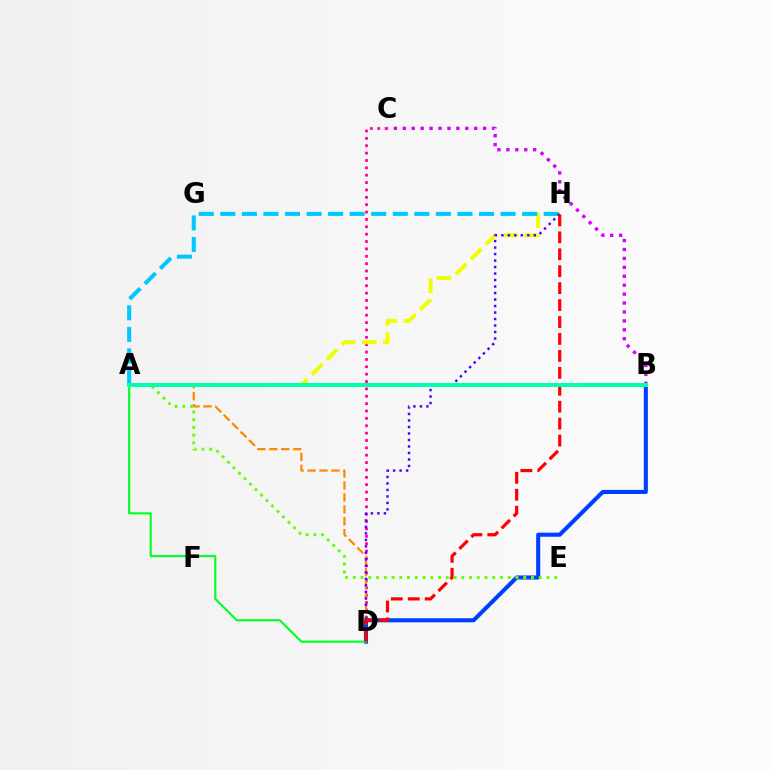{('B', 'C'): [{'color': '#d600ff', 'line_style': 'dotted', 'thickness': 2.42}], ('C', 'D'): [{'color': '#ff00a0', 'line_style': 'dotted', 'thickness': 2.0}], ('A', 'H'): [{'color': '#eeff00', 'line_style': 'dashed', 'thickness': 2.86}, {'color': '#00c7ff', 'line_style': 'dashed', 'thickness': 2.93}], ('A', 'D'): [{'color': '#ff8800', 'line_style': 'dashed', 'thickness': 1.62}, {'color': '#00ff27', 'line_style': 'solid', 'thickness': 1.54}], ('D', 'H'): [{'color': '#4f00ff', 'line_style': 'dotted', 'thickness': 1.77}, {'color': '#ff0000', 'line_style': 'dashed', 'thickness': 2.3}], ('B', 'D'): [{'color': '#003fff', 'line_style': 'solid', 'thickness': 2.94}], ('A', 'E'): [{'color': '#66ff00', 'line_style': 'dotted', 'thickness': 2.1}], ('A', 'B'): [{'color': '#00ffaf', 'line_style': 'solid', 'thickness': 2.87}]}